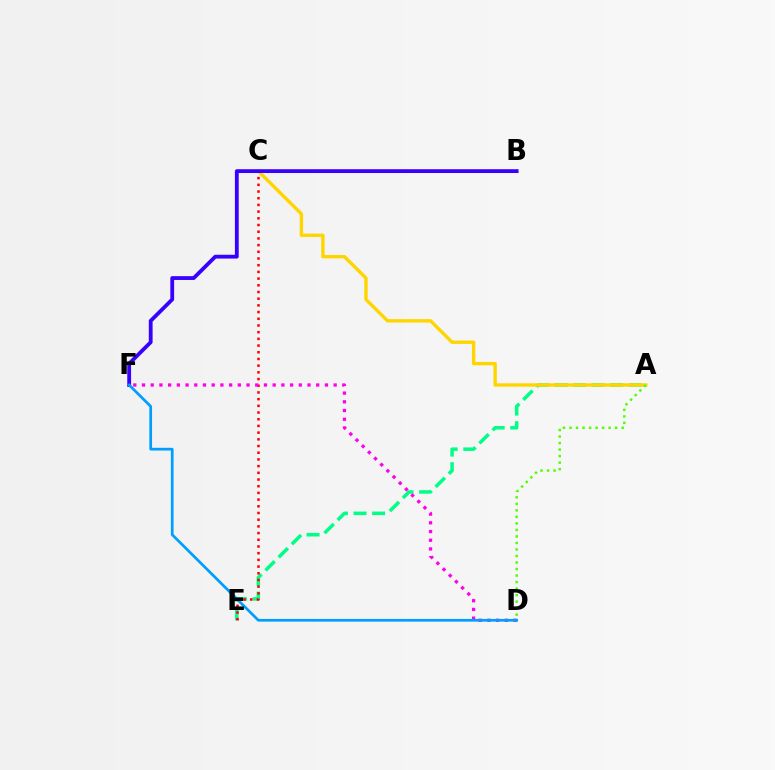{('A', 'E'): [{'color': '#00ff86', 'line_style': 'dashed', 'thickness': 2.53}], ('A', 'C'): [{'color': '#ffd500', 'line_style': 'solid', 'thickness': 2.43}], ('C', 'E'): [{'color': '#ff0000', 'line_style': 'dotted', 'thickness': 1.82}], ('B', 'F'): [{'color': '#3700ff', 'line_style': 'solid', 'thickness': 2.74}], ('A', 'D'): [{'color': '#4fff00', 'line_style': 'dotted', 'thickness': 1.77}], ('D', 'F'): [{'color': '#ff00ed', 'line_style': 'dotted', 'thickness': 2.37}, {'color': '#009eff', 'line_style': 'solid', 'thickness': 1.95}]}